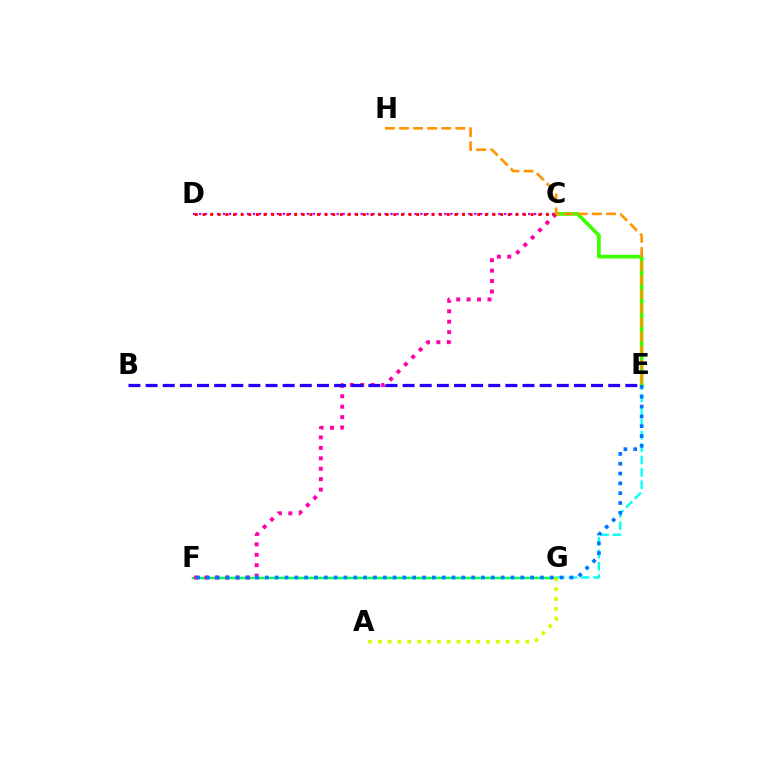{('E', 'G'): [{'color': '#00fff6', 'line_style': 'dashed', 'thickness': 1.69}], ('F', 'G'): [{'color': '#00ff5c', 'line_style': 'solid', 'thickness': 1.74}], ('C', 'D'): [{'color': '#b900ff', 'line_style': 'dotted', 'thickness': 1.63}, {'color': '#ff0000', 'line_style': 'dotted', 'thickness': 2.07}], ('C', 'F'): [{'color': '#ff00ac', 'line_style': 'dotted', 'thickness': 2.83}], ('C', 'E'): [{'color': '#3dff00', 'line_style': 'solid', 'thickness': 2.66}], ('A', 'G'): [{'color': '#d1ff00', 'line_style': 'dotted', 'thickness': 2.67}], ('B', 'E'): [{'color': '#2500ff', 'line_style': 'dashed', 'thickness': 2.33}], ('E', 'H'): [{'color': '#ff9400', 'line_style': 'dashed', 'thickness': 1.91}], ('E', 'F'): [{'color': '#0074ff', 'line_style': 'dotted', 'thickness': 2.67}]}